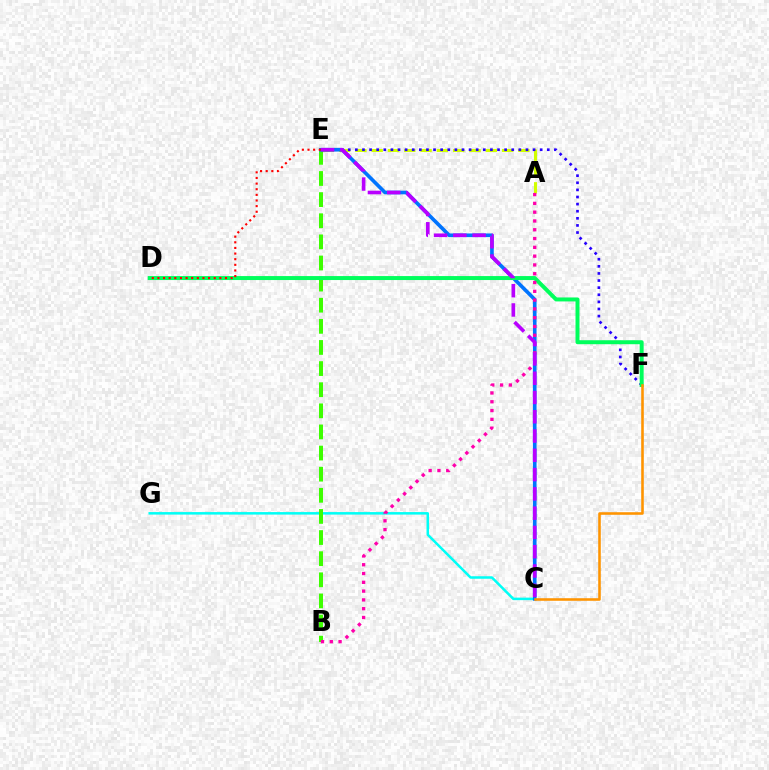{('A', 'E'): [{'color': '#d1ff00', 'line_style': 'dashed', 'thickness': 2.21}], ('C', 'G'): [{'color': '#00fff6', 'line_style': 'solid', 'thickness': 1.81}], ('B', 'E'): [{'color': '#3dff00', 'line_style': 'dashed', 'thickness': 2.87}], ('E', 'F'): [{'color': '#2500ff', 'line_style': 'dotted', 'thickness': 1.93}], ('C', 'E'): [{'color': '#0074ff', 'line_style': 'solid', 'thickness': 2.63}, {'color': '#b900ff', 'line_style': 'dashed', 'thickness': 2.62}], ('D', 'F'): [{'color': '#00ff5c', 'line_style': 'solid', 'thickness': 2.86}], ('A', 'B'): [{'color': '#ff00ac', 'line_style': 'dotted', 'thickness': 2.39}], ('C', 'F'): [{'color': '#ff9400', 'line_style': 'solid', 'thickness': 1.85}], ('D', 'E'): [{'color': '#ff0000', 'line_style': 'dotted', 'thickness': 1.53}]}